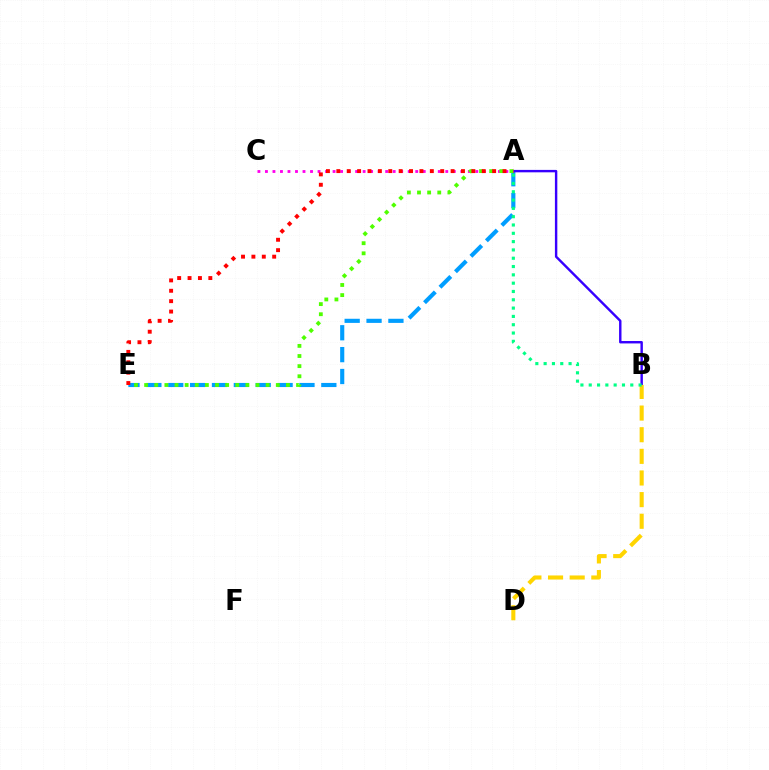{('A', 'E'): [{'color': '#009eff', 'line_style': 'dashed', 'thickness': 2.97}, {'color': '#4fff00', 'line_style': 'dotted', 'thickness': 2.75}, {'color': '#ff0000', 'line_style': 'dotted', 'thickness': 2.82}], ('A', 'B'): [{'color': '#3700ff', 'line_style': 'solid', 'thickness': 1.74}, {'color': '#00ff86', 'line_style': 'dotted', 'thickness': 2.26}], ('B', 'D'): [{'color': '#ffd500', 'line_style': 'dashed', 'thickness': 2.94}], ('A', 'C'): [{'color': '#ff00ed', 'line_style': 'dotted', 'thickness': 2.04}]}